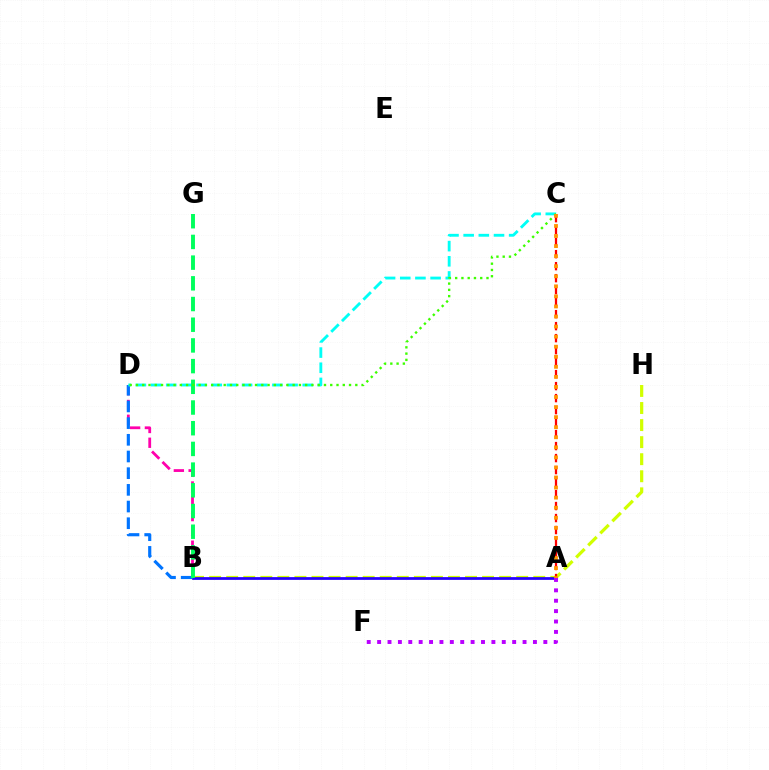{('B', 'D'): [{'color': '#ff00ac', 'line_style': 'dashed', 'thickness': 2.01}, {'color': '#0074ff', 'line_style': 'dashed', 'thickness': 2.27}], ('B', 'H'): [{'color': '#d1ff00', 'line_style': 'dashed', 'thickness': 2.32}], ('A', 'B'): [{'color': '#2500ff', 'line_style': 'solid', 'thickness': 1.98}], ('A', 'F'): [{'color': '#b900ff', 'line_style': 'dotted', 'thickness': 2.82}], ('C', 'D'): [{'color': '#00fff6', 'line_style': 'dashed', 'thickness': 2.06}, {'color': '#3dff00', 'line_style': 'dotted', 'thickness': 1.7}], ('B', 'G'): [{'color': '#00ff5c', 'line_style': 'dashed', 'thickness': 2.81}], ('A', 'C'): [{'color': '#ff0000', 'line_style': 'dashed', 'thickness': 1.63}, {'color': '#ff9400', 'line_style': 'dotted', 'thickness': 2.73}]}